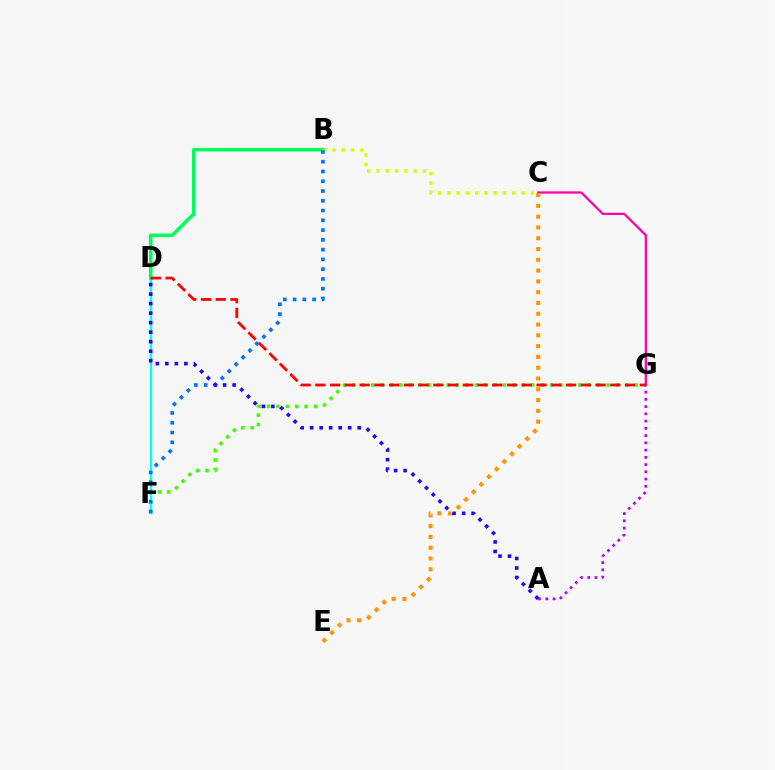{('F', 'G'): [{'color': '#3dff00', 'line_style': 'dotted', 'thickness': 2.56}], ('D', 'F'): [{'color': '#00fff6', 'line_style': 'solid', 'thickness': 1.67}], ('B', 'D'): [{'color': '#00ff5c', 'line_style': 'solid', 'thickness': 2.53}], ('B', 'C'): [{'color': '#d1ff00', 'line_style': 'dotted', 'thickness': 2.52}], ('A', 'G'): [{'color': '#b900ff', 'line_style': 'dotted', 'thickness': 1.97}], ('B', 'F'): [{'color': '#0074ff', 'line_style': 'dotted', 'thickness': 2.65}], ('C', 'G'): [{'color': '#ff00ac', 'line_style': 'solid', 'thickness': 1.62}], ('C', 'E'): [{'color': '#ff9400', 'line_style': 'dotted', 'thickness': 2.93}], ('D', 'G'): [{'color': '#ff0000', 'line_style': 'dashed', 'thickness': 2.0}], ('A', 'D'): [{'color': '#2500ff', 'line_style': 'dotted', 'thickness': 2.59}]}